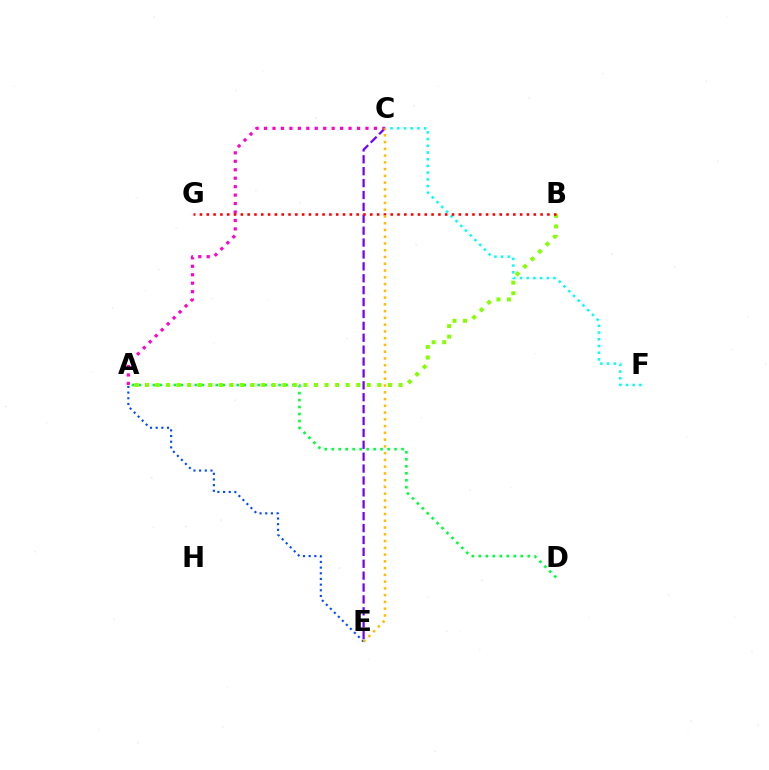{('A', 'E'): [{'color': '#004bff', 'line_style': 'dotted', 'thickness': 1.54}], ('C', 'E'): [{'color': '#7200ff', 'line_style': 'dashed', 'thickness': 1.62}, {'color': '#ffbd00', 'line_style': 'dotted', 'thickness': 1.84}], ('A', 'C'): [{'color': '#ff00cf', 'line_style': 'dotted', 'thickness': 2.3}], ('C', 'F'): [{'color': '#00fff6', 'line_style': 'dotted', 'thickness': 1.82}], ('A', 'D'): [{'color': '#00ff39', 'line_style': 'dotted', 'thickness': 1.9}], ('A', 'B'): [{'color': '#84ff00', 'line_style': 'dotted', 'thickness': 2.87}], ('B', 'G'): [{'color': '#ff0000', 'line_style': 'dotted', 'thickness': 1.85}]}